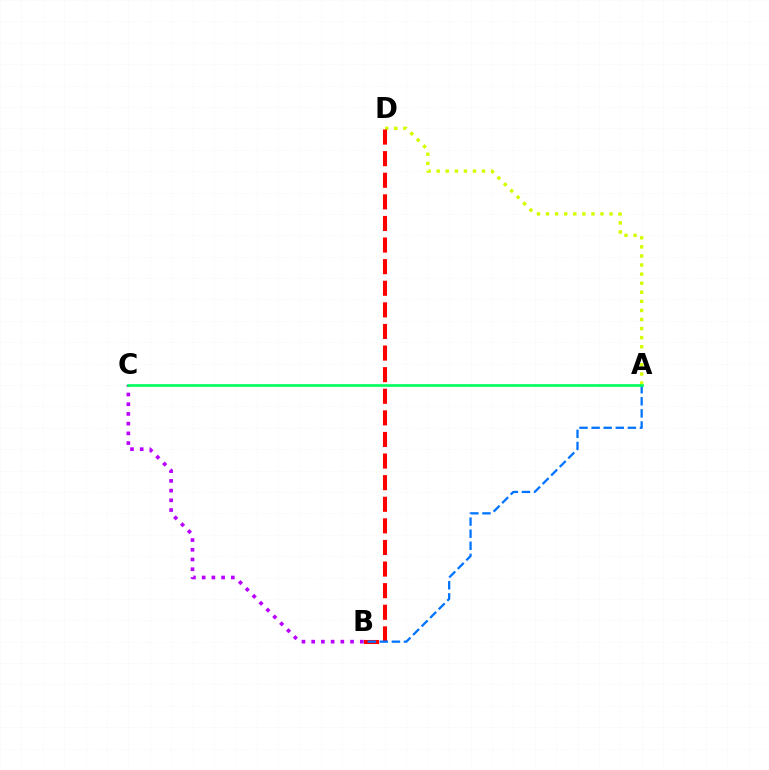{('A', 'D'): [{'color': '#d1ff00', 'line_style': 'dotted', 'thickness': 2.47}], ('B', 'D'): [{'color': '#ff0000', 'line_style': 'dashed', 'thickness': 2.93}], ('B', 'C'): [{'color': '#b900ff', 'line_style': 'dotted', 'thickness': 2.64}], ('A', 'B'): [{'color': '#0074ff', 'line_style': 'dashed', 'thickness': 1.64}], ('A', 'C'): [{'color': '#00ff5c', 'line_style': 'solid', 'thickness': 1.92}]}